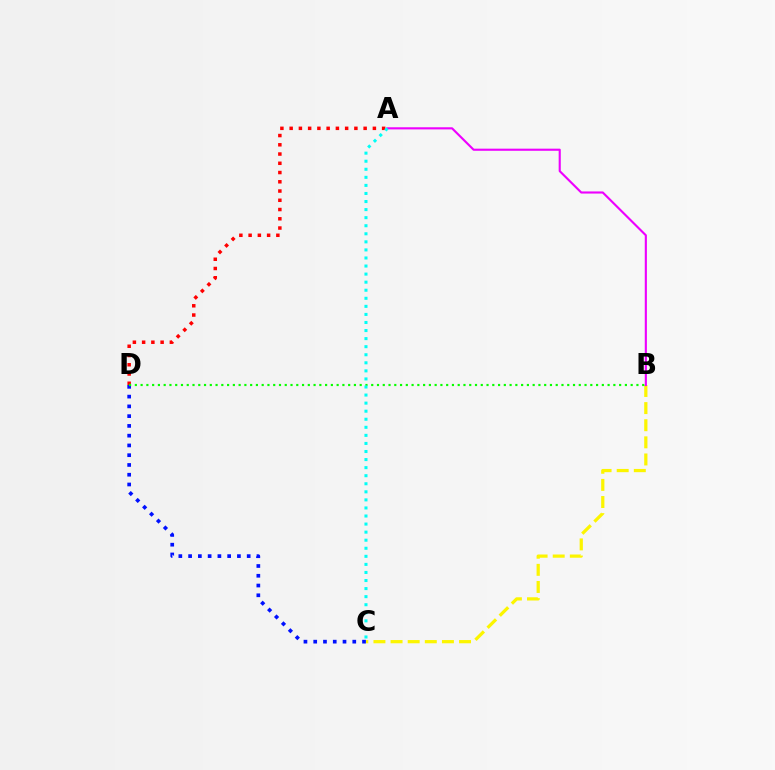{('B', 'C'): [{'color': '#fcf500', 'line_style': 'dashed', 'thickness': 2.33}], ('A', 'B'): [{'color': '#ee00ff', 'line_style': 'solid', 'thickness': 1.53}], ('A', 'D'): [{'color': '#ff0000', 'line_style': 'dotted', 'thickness': 2.51}], ('C', 'D'): [{'color': '#0010ff', 'line_style': 'dotted', 'thickness': 2.65}], ('B', 'D'): [{'color': '#08ff00', 'line_style': 'dotted', 'thickness': 1.57}], ('A', 'C'): [{'color': '#00fff6', 'line_style': 'dotted', 'thickness': 2.19}]}